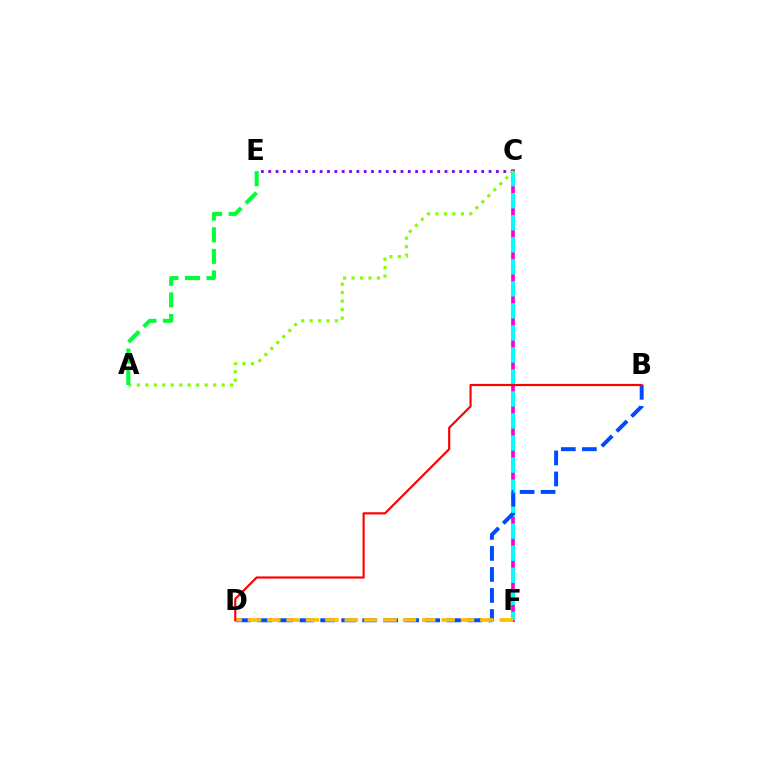{('C', 'F'): [{'color': '#ff00cf', 'line_style': 'solid', 'thickness': 2.67}, {'color': '#00fff6', 'line_style': 'dashed', 'thickness': 2.99}], ('C', 'E'): [{'color': '#7200ff', 'line_style': 'dotted', 'thickness': 2.0}], ('B', 'D'): [{'color': '#004bff', 'line_style': 'dashed', 'thickness': 2.86}, {'color': '#ff0000', 'line_style': 'solid', 'thickness': 1.56}], ('A', 'C'): [{'color': '#84ff00', 'line_style': 'dotted', 'thickness': 2.3}], ('D', 'F'): [{'color': '#ffbd00', 'line_style': 'dashed', 'thickness': 2.63}], ('A', 'E'): [{'color': '#00ff39', 'line_style': 'dashed', 'thickness': 2.93}]}